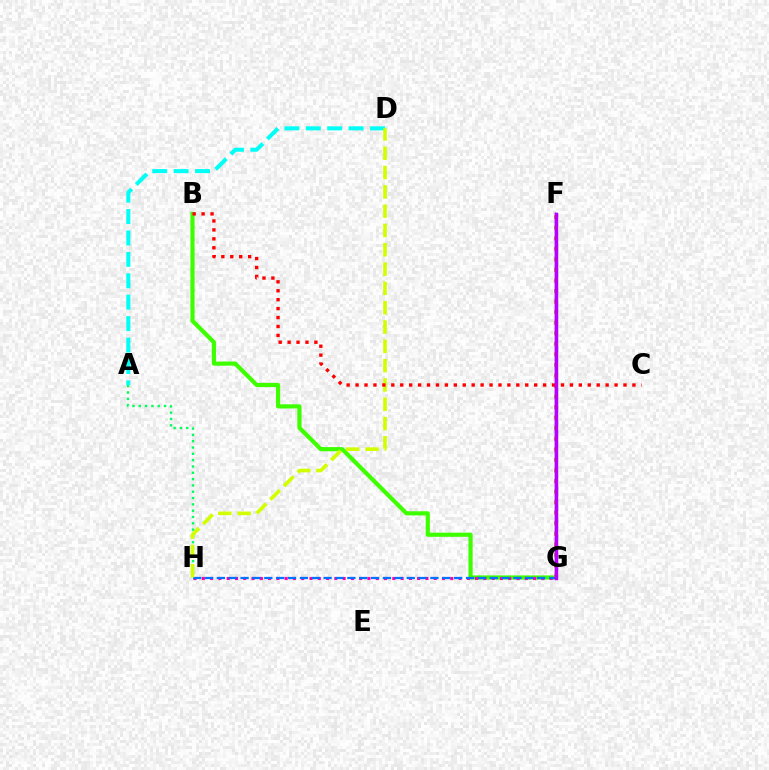{('A', 'D'): [{'color': '#00fff6', 'line_style': 'dashed', 'thickness': 2.91}], ('A', 'H'): [{'color': '#00ff5c', 'line_style': 'dotted', 'thickness': 1.72}], ('B', 'G'): [{'color': '#3dff00', 'line_style': 'solid', 'thickness': 2.99}], ('F', 'G'): [{'color': '#ff9400', 'line_style': 'dotted', 'thickness': 2.87}, {'color': '#2500ff', 'line_style': 'solid', 'thickness': 1.68}, {'color': '#b900ff', 'line_style': 'solid', 'thickness': 2.52}], ('G', 'H'): [{'color': '#ff00ac', 'line_style': 'dotted', 'thickness': 2.25}, {'color': '#0074ff', 'line_style': 'dashed', 'thickness': 1.61}], ('D', 'H'): [{'color': '#d1ff00', 'line_style': 'dashed', 'thickness': 2.62}], ('B', 'C'): [{'color': '#ff0000', 'line_style': 'dotted', 'thickness': 2.43}]}